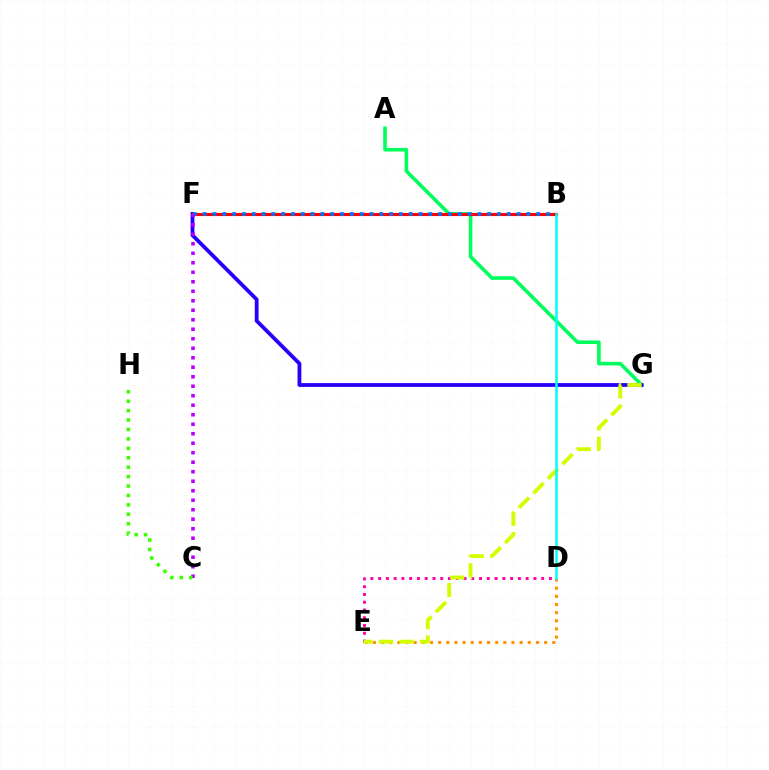{('D', 'E'): [{'color': '#ff00ac', 'line_style': 'dotted', 'thickness': 2.11}, {'color': '#ff9400', 'line_style': 'dotted', 'thickness': 2.21}], ('A', 'G'): [{'color': '#00ff5c', 'line_style': 'solid', 'thickness': 2.59}], ('F', 'G'): [{'color': '#2500ff', 'line_style': 'solid', 'thickness': 2.73}], ('B', 'F'): [{'color': '#ff0000', 'line_style': 'solid', 'thickness': 2.27}, {'color': '#0074ff', 'line_style': 'dotted', 'thickness': 2.67}], ('C', 'F'): [{'color': '#b900ff', 'line_style': 'dotted', 'thickness': 2.58}], ('E', 'G'): [{'color': '#d1ff00', 'line_style': 'dashed', 'thickness': 2.78}], ('B', 'D'): [{'color': '#00fff6', 'line_style': 'solid', 'thickness': 1.82}], ('C', 'H'): [{'color': '#3dff00', 'line_style': 'dotted', 'thickness': 2.56}]}